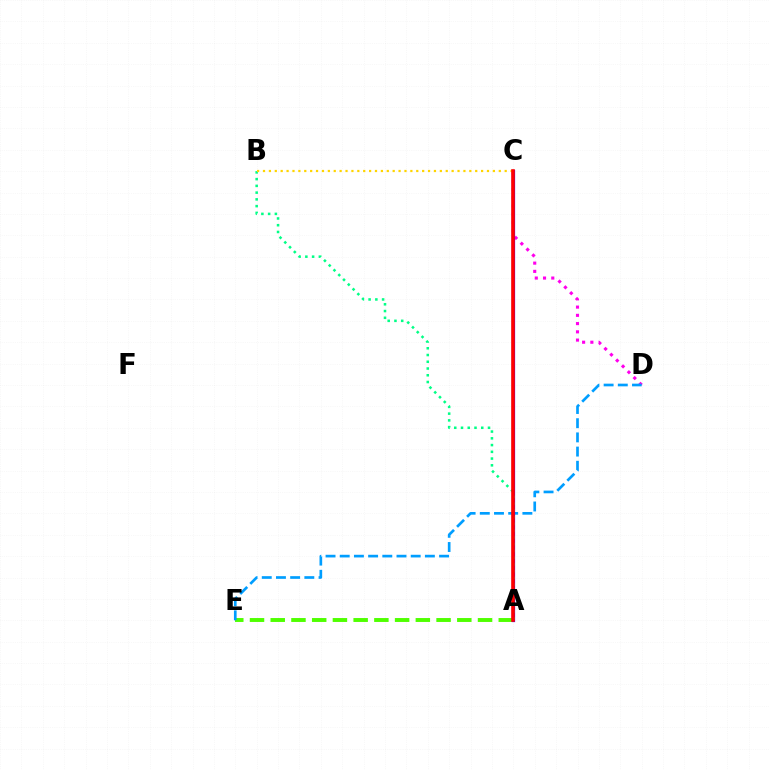{('C', 'D'): [{'color': '#ff00ed', 'line_style': 'dotted', 'thickness': 2.24}], ('A', 'E'): [{'color': '#4fff00', 'line_style': 'dashed', 'thickness': 2.82}], ('D', 'E'): [{'color': '#009eff', 'line_style': 'dashed', 'thickness': 1.93}], ('A', 'C'): [{'color': '#3700ff', 'line_style': 'solid', 'thickness': 2.32}, {'color': '#ff0000', 'line_style': 'solid', 'thickness': 2.59}], ('A', 'B'): [{'color': '#00ff86', 'line_style': 'dotted', 'thickness': 1.83}], ('B', 'C'): [{'color': '#ffd500', 'line_style': 'dotted', 'thickness': 1.6}]}